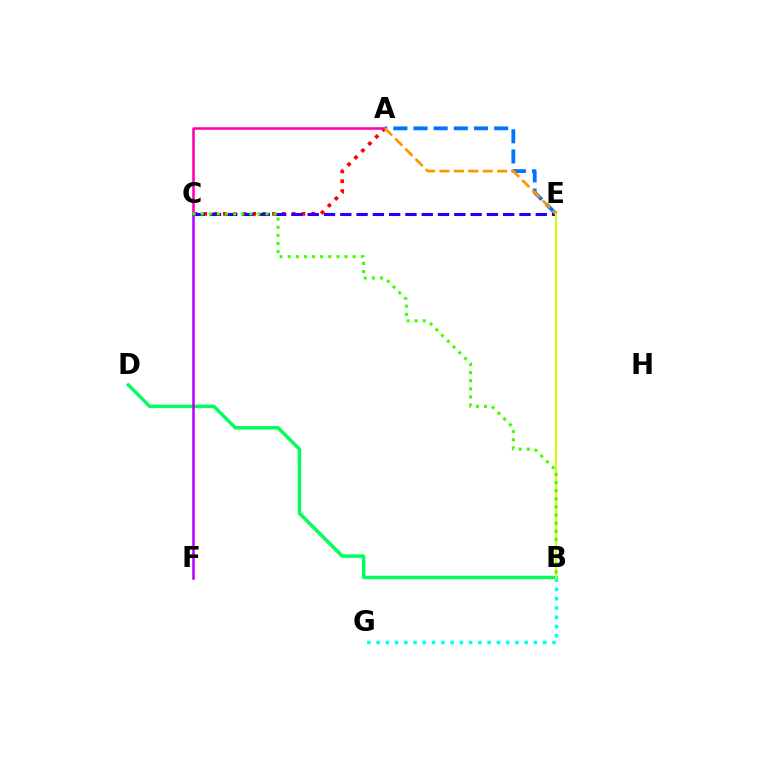{('A', 'C'): [{'color': '#ff0000', 'line_style': 'dotted', 'thickness': 2.67}, {'color': '#ff00ac', 'line_style': 'solid', 'thickness': 1.84}], ('B', 'D'): [{'color': '#00ff5c', 'line_style': 'solid', 'thickness': 2.51}], ('C', 'F'): [{'color': '#b900ff', 'line_style': 'solid', 'thickness': 1.83}], ('B', 'G'): [{'color': '#00fff6', 'line_style': 'dotted', 'thickness': 2.52}], ('A', 'E'): [{'color': '#0074ff', 'line_style': 'dashed', 'thickness': 2.74}, {'color': '#ff9400', 'line_style': 'dashed', 'thickness': 1.96}], ('C', 'E'): [{'color': '#2500ff', 'line_style': 'dashed', 'thickness': 2.21}], ('B', 'E'): [{'color': '#d1ff00', 'line_style': 'solid', 'thickness': 1.51}], ('B', 'C'): [{'color': '#3dff00', 'line_style': 'dotted', 'thickness': 2.21}]}